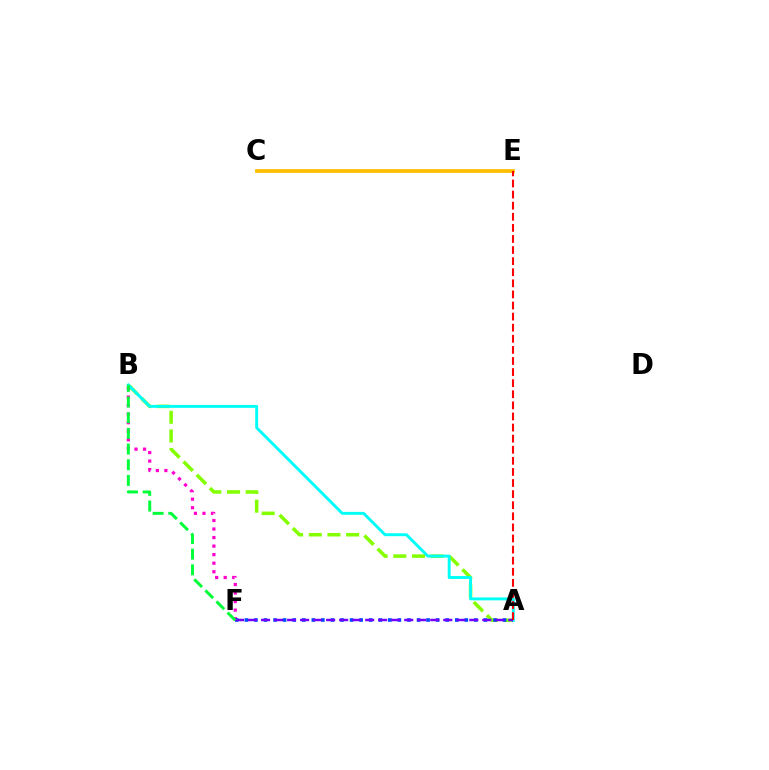{('A', 'B'): [{'color': '#84ff00', 'line_style': 'dashed', 'thickness': 2.54}, {'color': '#00fff6', 'line_style': 'solid', 'thickness': 2.1}], ('B', 'F'): [{'color': '#ff00cf', 'line_style': 'dotted', 'thickness': 2.32}, {'color': '#00ff39', 'line_style': 'dashed', 'thickness': 2.13}], ('A', 'F'): [{'color': '#004bff', 'line_style': 'dotted', 'thickness': 2.6}, {'color': '#7200ff', 'line_style': 'dashed', 'thickness': 1.77}], ('C', 'E'): [{'color': '#ffbd00', 'line_style': 'solid', 'thickness': 2.69}], ('A', 'E'): [{'color': '#ff0000', 'line_style': 'dashed', 'thickness': 1.51}]}